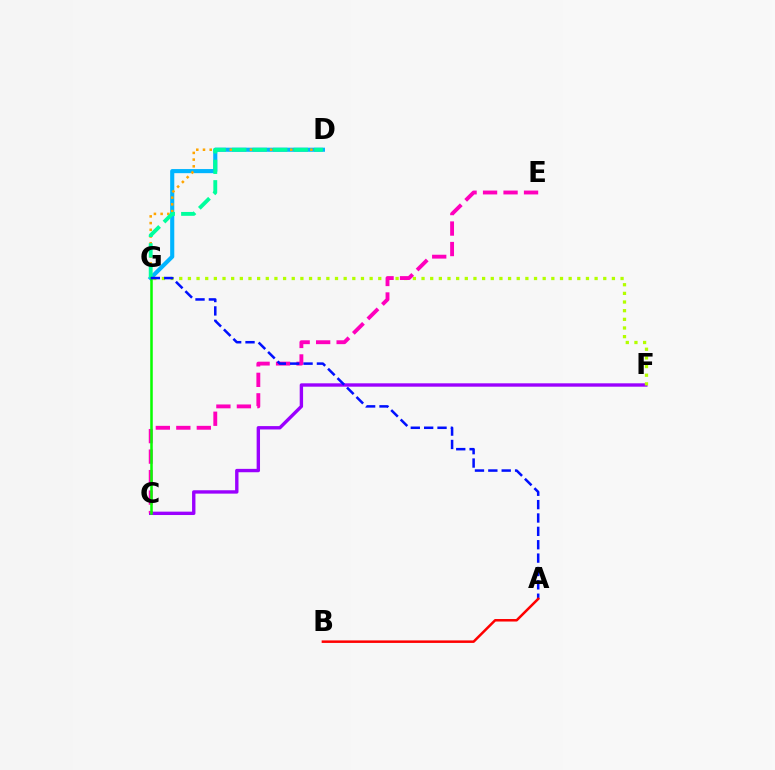{('D', 'G'): [{'color': '#00b5ff', 'line_style': 'solid', 'thickness': 2.96}, {'color': '#ffa500', 'line_style': 'dotted', 'thickness': 1.82}, {'color': '#00ff9d', 'line_style': 'dashed', 'thickness': 2.79}], ('C', 'F'): [{'color': '#9b00ff', 'line_style': 'solid', 'thickness': 2.43}], ('F', 'G'): [{'color': '#b3ff00', 'line_style': 'dotted', 'thickness': 2.35}], ('C', 'E'): [{'color': '#ff00bd', 'line_style': 'dashed', 'thickness': 2.78}], ('C', 'G'): [{'color': '#08ff00', 'line_style': 'solid', 'thickness': 1.82}], ('A', 'G'): [{'color': '#0010ff', 'line_style': 'dashed', 'thickness': 1.82}], ('A', 'B'): [{'color': '#ff0000', 'line_style': 'solid', 'thickness': 1.81}]}